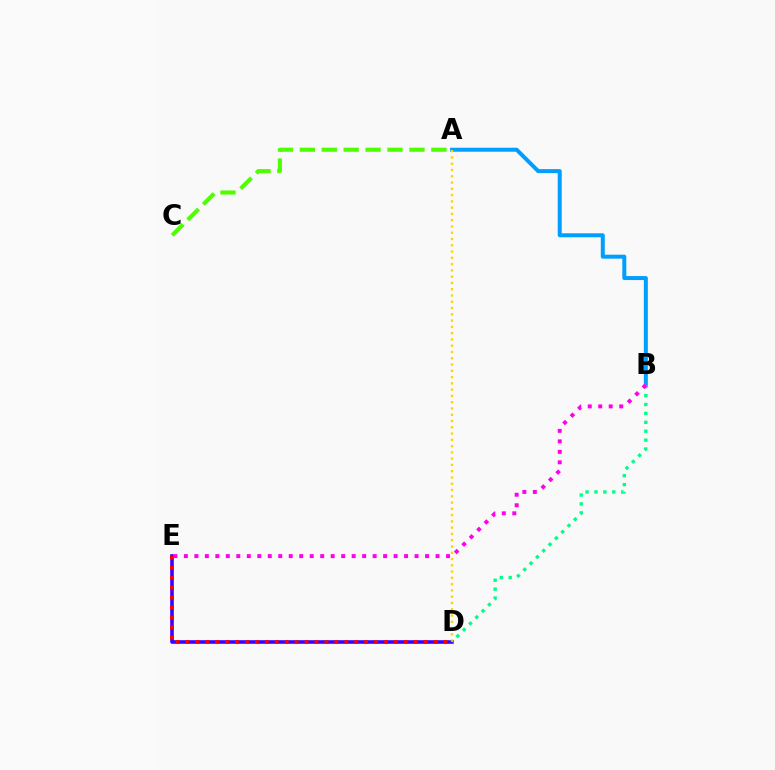{('A', 'B'): [{'color': '#009eff', 'line_style': 'solid', 'thickness': 2.87}], ('D', 'E'): [{'color': '#3700ff', 'line_style': 'solid', 'thickness': 2.58}, {'color': '#ff0000', 'line_style': 'dotted', 'thickness': 2.7}], ('A', 'C'): [{'color': '#4fff00', 'line_style': 'dashed', 'thickness': 2.98}], ('A', 'D'): [{'color': '#ffd500', 'line_style': 'dotted', 'thickness': 1.7}], ('B', 'D'): [{'color': '#00ff86', 'line_style': 'dotted', 'thickness': 2.42}], ('B', 'E'): [{'color': '#ff00ed', 'line_style': 'dotted', 'thickness': 2.85}]}